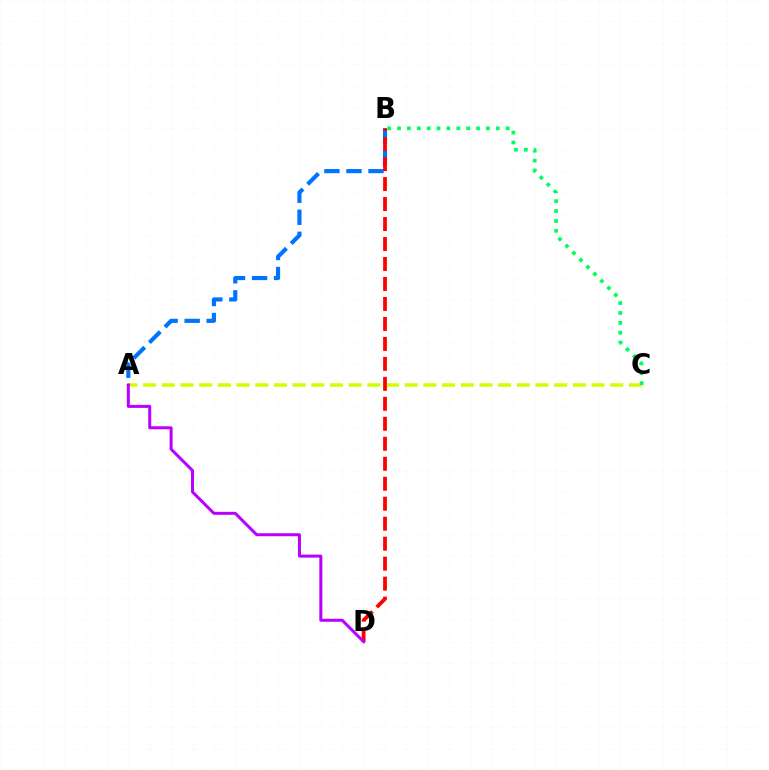{('A', 'C'): [{'color': '#d1ff00', 'line_style': 'dashed', 'thickness': 2.54}], ('A', 'B'): [{'color': '#0074ff', 'line_style': 'dashed', 'thickness': 2.99}], ('B', 'D'): [{'color': '#ff0000', 'line_style': 'dashed', 'thickness': 2.71}], ('A', 'D'): [{'color': '#b900ff', 'line_style': 'solid', 'thickness': 2.17}], ('B', 'C'): [{'color': '#00ff5c', 'line_style': 'dotted', 'thickness': 2.68}]}